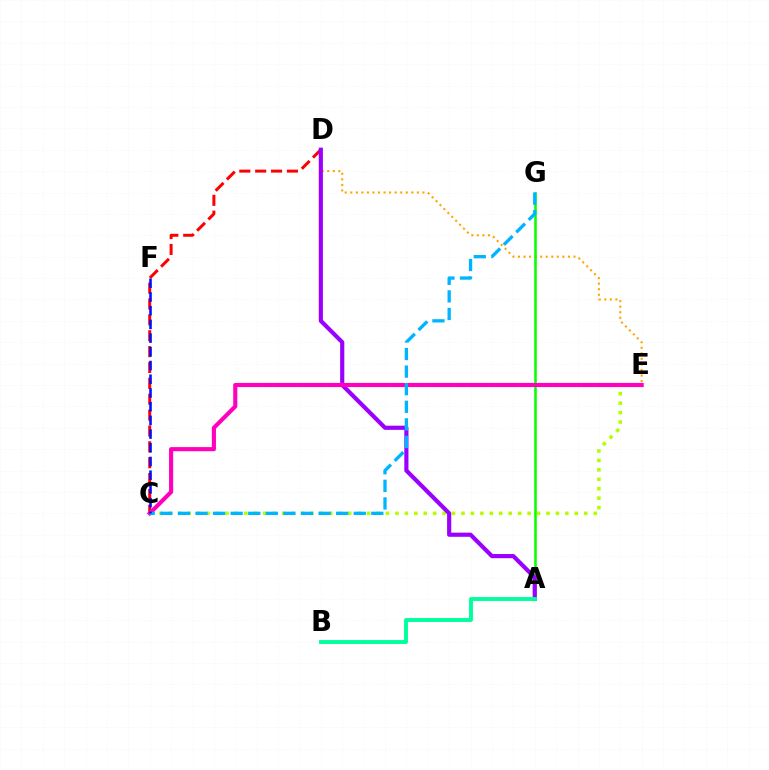{('D', 'E'): [{'color': '#ffa500', 'line_style': 'dotted', 'thickness': 1.51}], ('C', 'E'): [{'color': '#b3ff00', 'line_style': 'dotted', 'thickness': 2.57}, {'color': '#ff00bd', 'line_style': 'solid', 'thickness': 2.97}], ('A', 'G'): [{'color': '#08ff00', 'line_style': 'solid', 'thickness': 1.85}], ('C', 'D'): [{'color': '#ff0000', 'line_style': 'dashed', 'thickness': 2.16}], ('A', 'D'): [{'color': '#9b00ff', 'line_style': 'solid', 'thickness': 2.99}], ('C', 'G'): [{'color': '#00b5ff', 'line_style': 'dashed', 'thickness': 2.39}], ('A', 'B'): [{'color': '#00ff9d', 'line_style': 'solid', 'thickness': 2.81}], ('C', 'F'): [{'color': '#0010ff', 'line_style': 'dashed', 'thickness': 1.86}]}